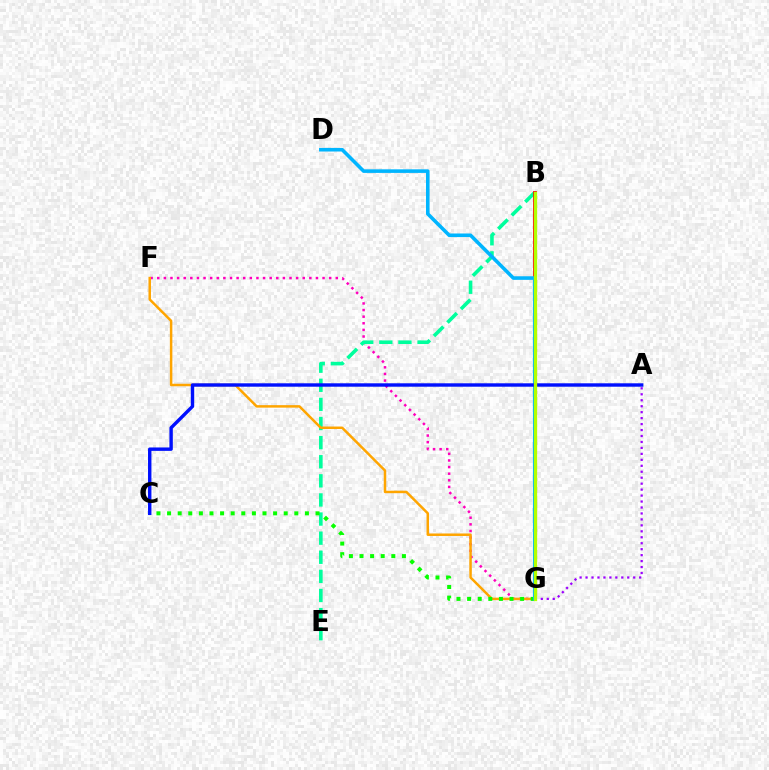{('F', 'G'): [{'color': '#ff00bd', 'line_style': 'dotted', 'thickness': 1.8}, {'color': '#ffa500', 'line_style': 'solid', 'thickness': 1.79}], ('B', 'E'): [{'color': '#00ff9d', 'line_style': 'dashed', 'thickness': 2.6}], ('B', 'G'): [{'color': '#ff0000', 'line_style': 'solid', 'thickness': 2.71}, {'color': '#b3ff00', 'line_style': 'solid', 'thickness': 2.38}], ('A', 'G'): [{'color': '#9b00ff', 'line_style': 'dotted', 'thickness': 1.62}], ('C', 'G'): [{'color': '#08ff00', 'line_style': 'dotted', 'thickness': 2.88}], ('D', 'G'): [{'color': '#00b5ff', 'line_style': 'solid', 'thickness': 2.58}], ('A', 'C'): [{'color': '#0010ff', 'line_style': 'solid', 'thickness': 2.45}]}